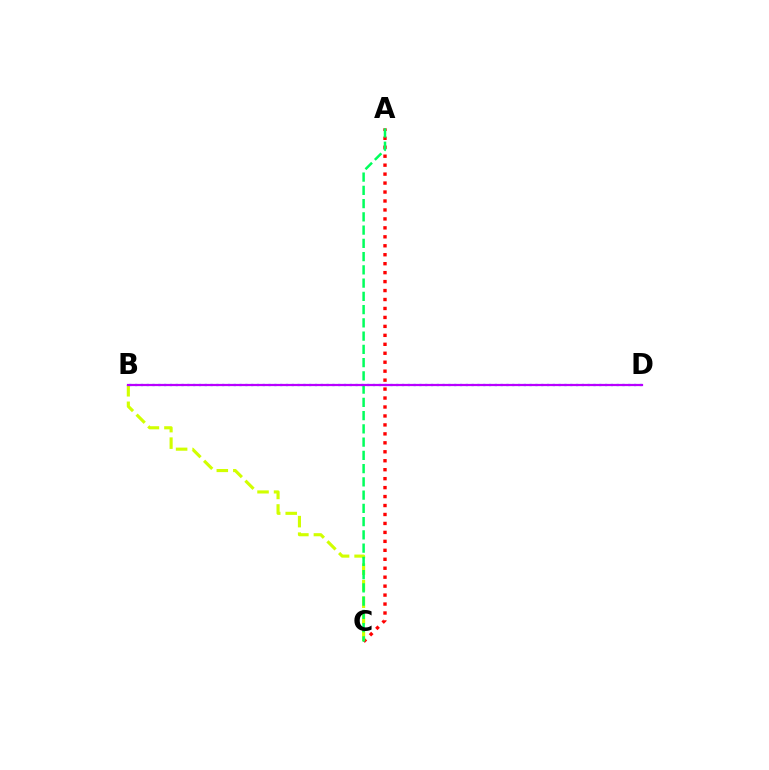{('A', 'C'): [{'color': '#ff0000', 'line_style': 'dotted', 'thickness': 2.43}, {'color': '#00ff5c', 'line_style': 'dashed', 'thickness': 1.8}], ('B', 'C'): [{'color': '#d1ff00', 'line_style': 'dashed', 'thickness': 2.24}], ('B', 'D'): [{'color': '#0074ff', 'line_style': 'dotted', 'thickness': 1.58}, {'color': '#b900ff', 'line_style': 'solid', 'thickness': 1.6}]}